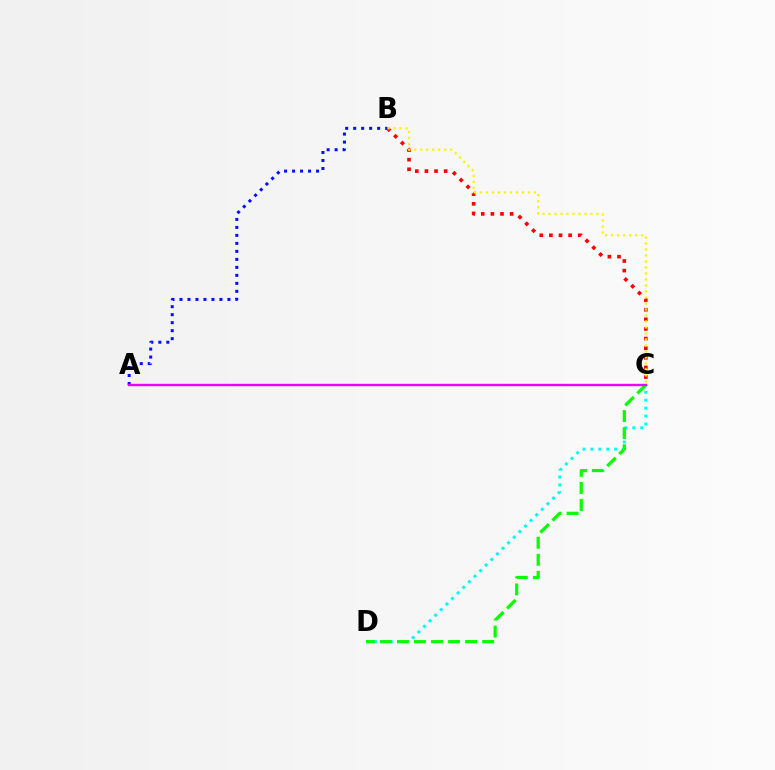{('C', 'D'): [{'color': '#00fff6', 'line_style': 'dotted', 'thickness': 2.15}, {'color': '#08ff00', 'line_style': 'dashed', 'thickness': 2.32}], ('B', 'C'): [{'color': '#ff0000', 'line_style': 'dotted', 'thickness': 2.61}, {'color': '#fcf500', 'line_style': 'dotted', 'thickness': 1.63}], ('A', 'B'): [{'color': '#0010ff', 'line_style': 'dotted', 'thickness': 2.17}], ('A', 'C'): [{'color': '#ee00ff', 'line_style': 'solid', 'thickness': 1.72}]}